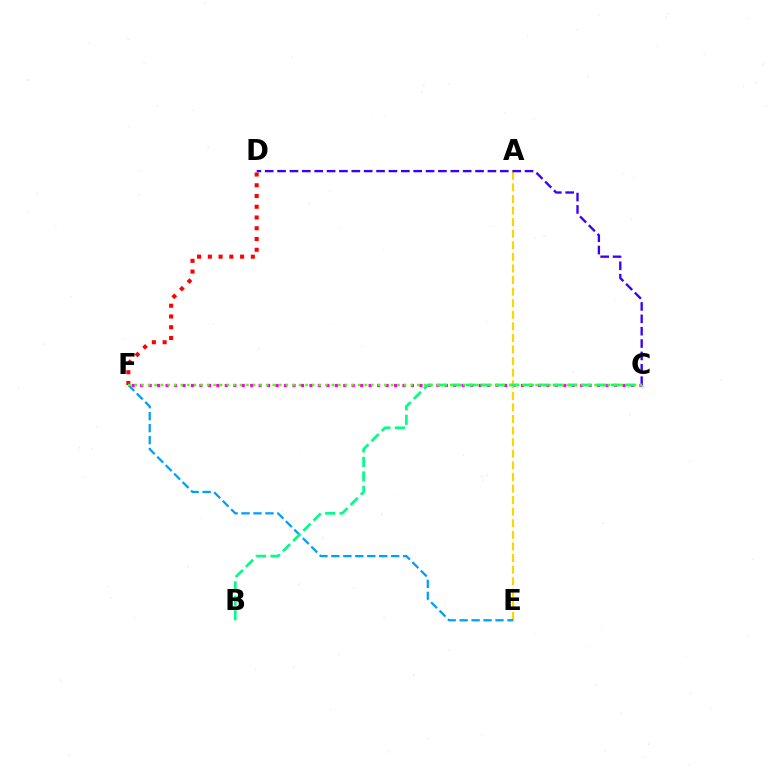{('C', 'F'): [{'color': '#ff00ed', 'line_style': 'dotted', 'thickness': 2.3}, {'color': '#4fff00', 'line_style': 'dotted', 'thickness': 1.78}], ('D', 'F'): [{'color': '#ff0000', 'line_style': 'dotted', 'thickness': 2.92}], ('A', 'E'): [{'color': '#ffd500', 'line_style': 'dashed', 'thickness': 1.57}], ('E', 'F'): [{'color': '#009eff', 'line_style': 'dashed', 'thickness': 1.62}], ('C', 'D'): [{'color': '#3700ff', 'line_style': 'dashed', 'thickness': 1.68}], ('B', 'C'): [{'color': '#00ff86', 'line_style': 'dashed', 'thickness': 1.97}]}